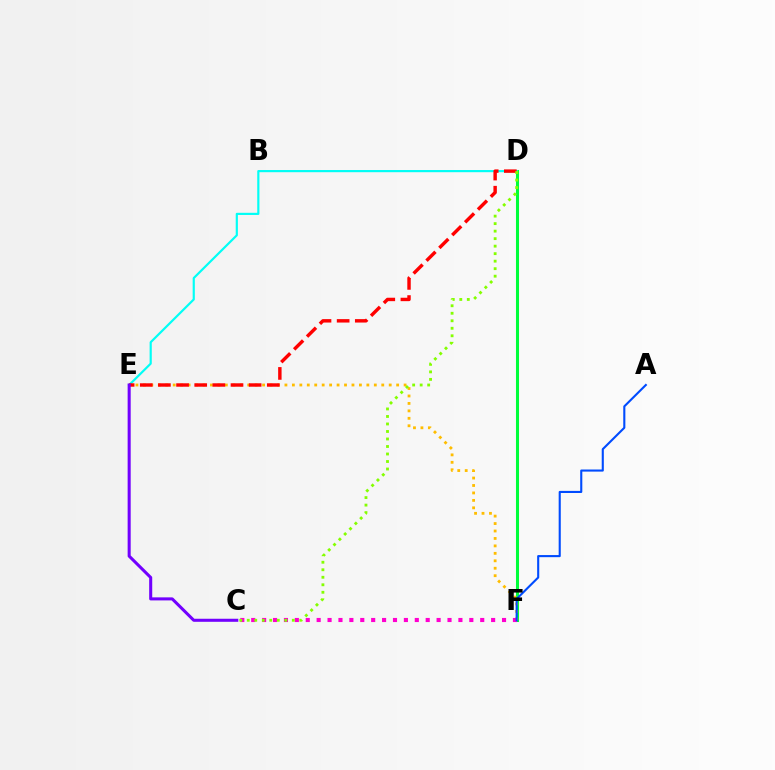{('D', 'F'): [{'color': '#00ff39', 'line_style': 'solid', 'thickness': 2.19}], ('D', 'E'): [{'color': '#00fff6', 'line_style': 'solid', 'thickness': 1.56}, {'color': '#ff0000', 'line_style': 'dashed', 'thickness': 2.47}], ('E', 'F'): [{'color': '#ffbd00', 'line_style': 'dotted', 'thickness': 2.02}], ('C', 'E'): [{'color': '#7200ff', 'line_style': 'solid', 'thickness': 2.2}], ('C', 'F'): [{'color': '#ff00cf', 'line_style': 'dotted', 'thickness': 2.96}], ('A', 'F'): [{'color': '#004bff', 'line_style': 'solid', 'thickness': 1.51}], ('C', 'D'): [{'color': '#84ff00', 'line_style': 'dotted', 'thickness': 2.04}]}